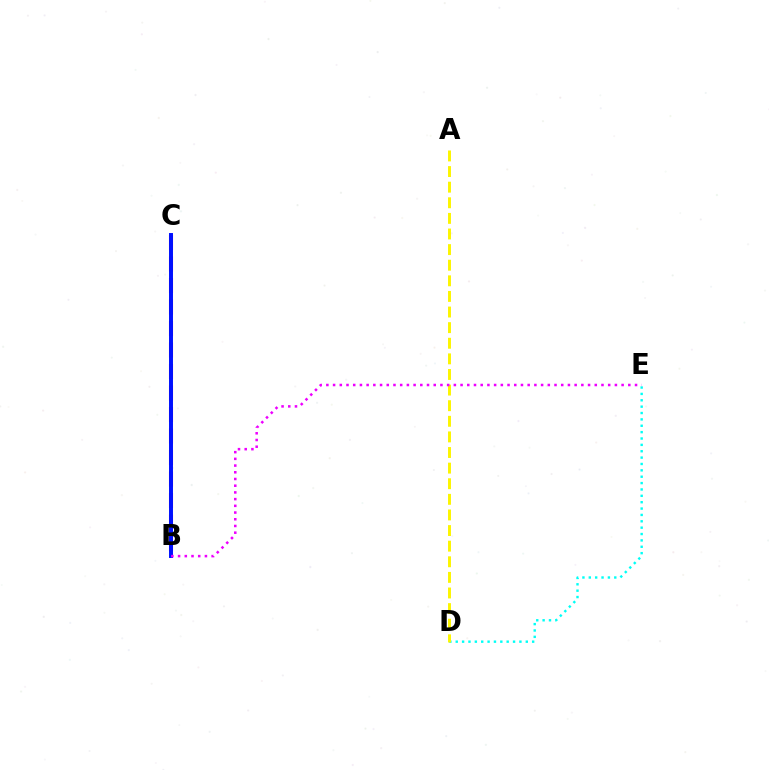{('B', 'C'): [{'color': '#08ff00', 'line_style': 'solid', 'thickness': 1.55}, {'color': '#ff0000', 'line_style': 'dashed', 'thickness': 2.92}, {'color': '#0010ff', 'line_style': 'solid', 'thickness': 2.85}], ('D', 'E'): [{'color': '#00fff6', 'line_style': 'dotted', 'thickness': 1.73}], ('A', 'D'): [{'color': '#fcf500', 'line_style': 'dashed', 'thickness': 2.12}], ('B', 'E'): [{'color': '#ee00ff', 'line_style': 'dotted', 'thickness': 1.82}]}